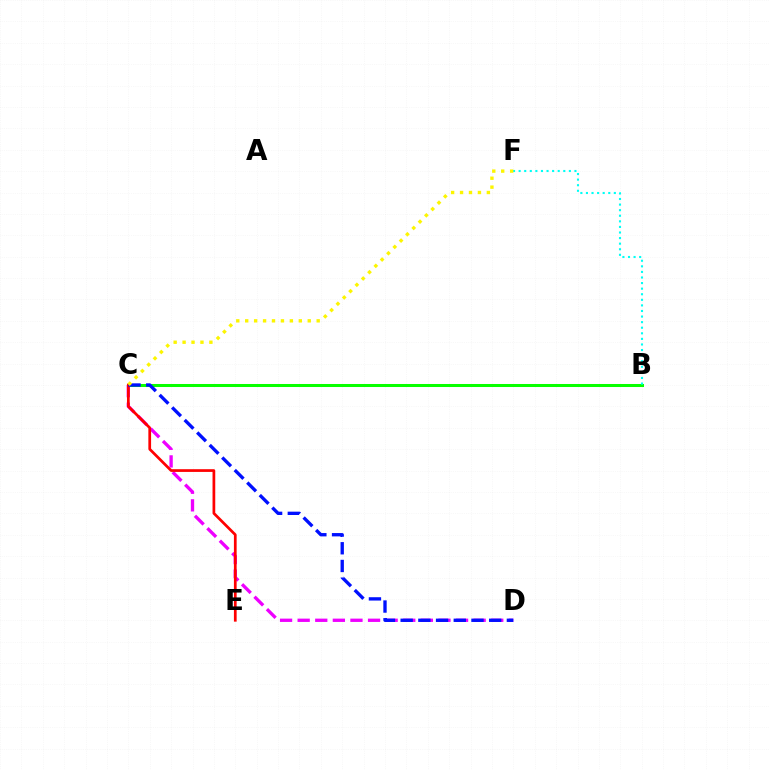{('B', 'C'): [{'color': '#08ff00', 'line_style': 'solid', 'thickness': 2.17}], ('B', 'F'): [{'color': '#00fff6', 'line_style': 'dotted', 'thickness': 1.52}], ('C', 'D'): [{'color': '#ee00ff', 'line_style': 'dashed', 'thickness': 2.39}, {'color': '#0010ff', 'line_style': 'dashed', 'thickness': 2.41}], ('C', 'E'): [{'color': '#ff0000', 'line_style': 'solid', 'thickness': 1.96}], ('C', 'F'): [{'color': '#fcf500', 'line_style': 'dotted', 'thickness': 2.43}]}